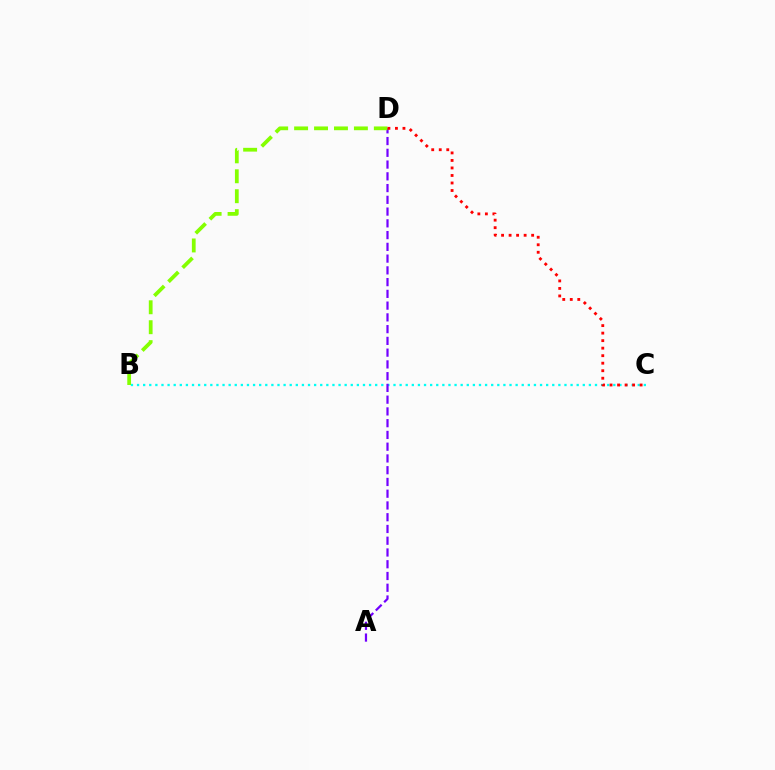{('B', 'C'): [{'color': '#00fff6', 'line_style': 'dotted', 'thickness': 1.66}], ('A', 'D'): [{'color': '#7200ff', 'line_style': 'dashed', 'thickness': 1.6}], ('B', 'D'): [{'color': '#84ff00', 'line_style': 'dashed', 'thickness': 2.71}], ('C', 'D'): [{'color': '#ff0000', 'line_style': 'dotted', 'thickness': 2.04}]}